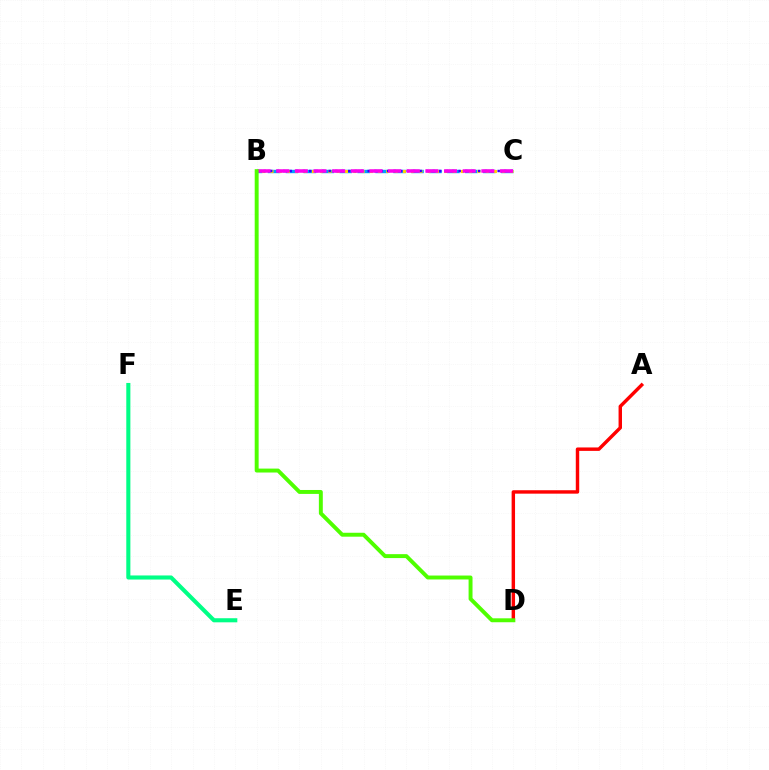{('B', 'C'): [{'color': '#009eff', 'line_style': 'dashed', 'thickness': 2.44}, {'color': '#ffd500', 'line_style': 'dotted', 'thickness': 2.25}, {'color': '#3700ff', 'line_style': 'dotted', 'thickness': 1.77}, {'color': '#ff00ed', 'line_style': 'dashed', 'thickness': 2.53}], ('A', 'D'): [{'color': '#ff0000', 'line_style': 'solid', 'thickness': 2.47}], ('B', 'D'): [{'color': '#4fff00', 'line_style': 'solid', 'thickness': 2.83}], ('E', 'F'): [{'color': '#00ff86', 'line_style': 'solid', 'thickness': 2.94}]}